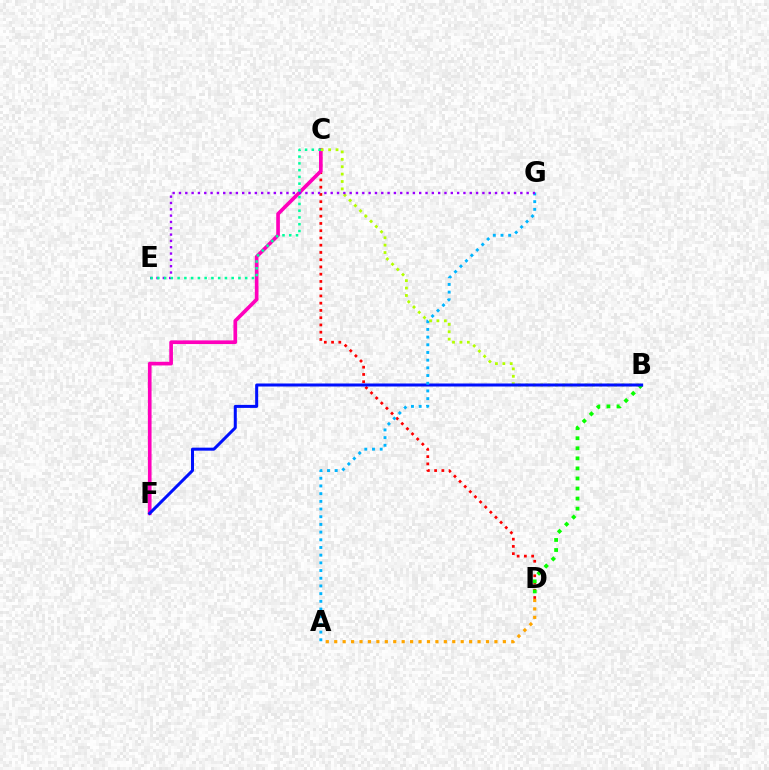{('C', 'D'): [{'color': '#ff0000', 'line_style': 'dotted', 'thickness': 1.97}], ('C', 'F'): [{'color': '#ff00bd', 'line_style': 'solid', 'thickness': 2.64}], ('B', 'D'): [{'color': '#08ff00', 'line_style': 'dotted', 'thickness': 2.73}], ('B', 'C'): [{'color': '#b3ff00', 'line_style': 'dotted', 'thickness': 2.01}], ('A', 'D'): [{'color': '#ffa500', 'line_style': 'dotted', 'thickness': 2.29}], ('B', 'F'): [{'color': '#0010ff', 'line_style': 'solid', 'thickness': 2.17}], ('A', 'G'): [{'color': '#00b5ff', 'line_style': 'dotted', 'thickness': 2.09}], ('E', 'G'): [{'color': '#9b00ff', 'line_style': 'dotted', 'thickness': 1.72}], ('C', 'E'): [{'color': '#00ff9d', 'line_style': 'dotted', 'thickness': 1.84}]}